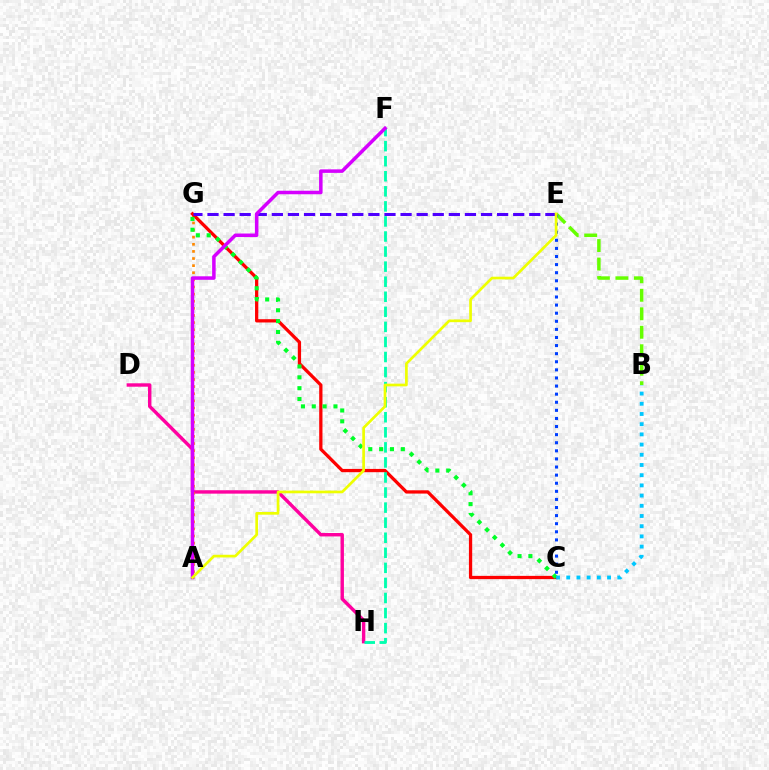{('D', 'H'): [{'color': '#ff00a0', 'line_style': 'solid', 'thickness': 2.46}], ('A', 'G'): [{'color': '#ff8800', 'line_style': 'dotted', 'thickness': 1.93}], ('C', 'G'): [{'color': '#ff0000', 'line_style': 'solid', 'thickness': 2.35}, {'color': '#00ff27', 'line_style': 'dotted', 'thickness': 2.95}], ('F', 'H'): [{'color': '#00ffaf', 'line_style': 'dashed', 'thickness': 2.05}], ('E', 'G'): [{'color': '#4f00ff', 'line_style': 'dashed', 'thickness': 2.19}], ('B', 'E'): [{'color': '#66ff00', 'line_style': 'dashed', 'thickness': 2.51}], ('B', 'C'): [{'color': '#00c7ff', 'line_style': 'dotted', 'thickness': 2.77}], ('C', 'E'): [{'color': '#003fff', 'line_style': 'dotted', 'thickness': 2.2}], ('A', 'F'): [{'color': '#d600ff', 'line_style': 'solid', 'thickness': 2.53}], ('A', 'E'): [{'color': '#eeff00', 'line_style': 'solid', 'thickness': 1.94}]}